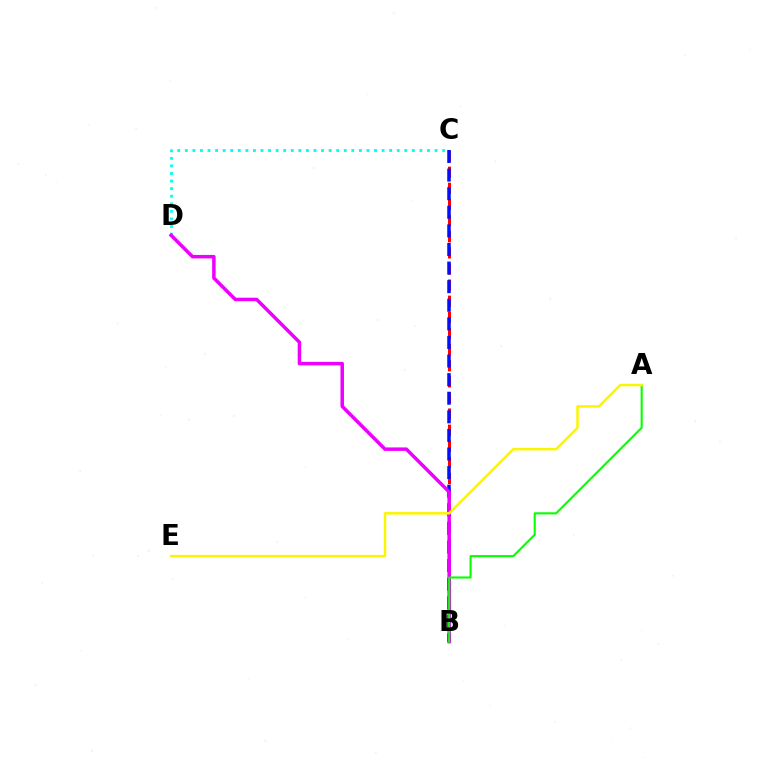{('B', 'C'): [{'color': '#ff0000', 'line_style': 'dashed', 'thickness': 2.19}, {'color': '#0010ff', 'line_style': 'dashed', 'thickness': 2.53}], ('C', 'D'): [{'color': '#00fff6', 'line_style': 'dotted', 'thickness': 2.06}], ('B', 'D'): [{'color': '#ee00ff', 'line_style': 'solid', 'thickness': 2.51}], ('A', 'B'): [{'color': '#08ff00', 'line_style': 'solid', 'thickness': 1.52}], ('A', 'E'): [{'color': '#fcf500', 'line_style': 'solid', 'thickness': 1.8}]}